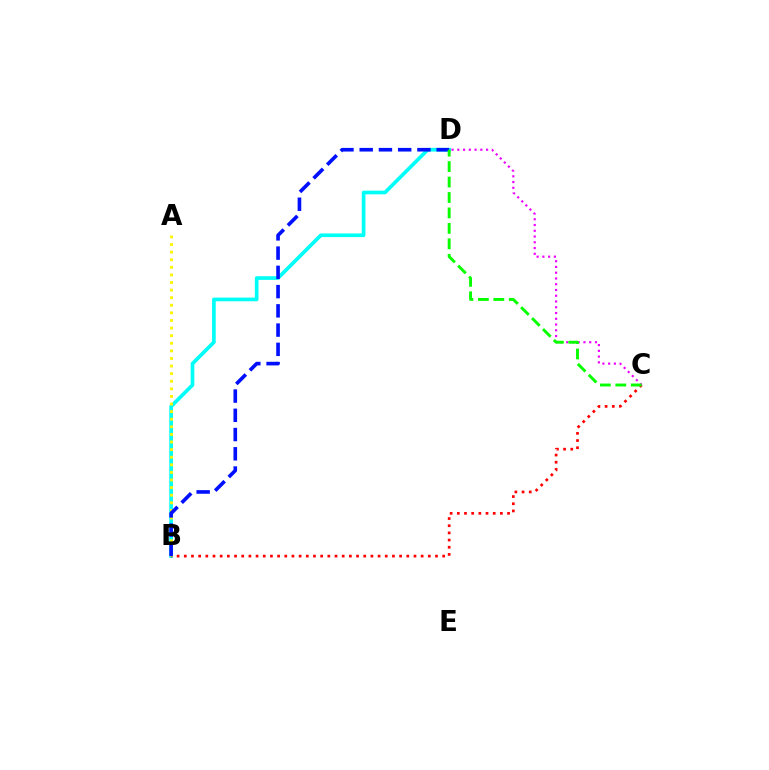{('B', 'D'): [{'color': '#00fff6', 'line_style': 'solid', 'thickness': 2.65}, {'color': '#0010ff', 'line_style': 'dashed', 'thickness': 2.61}], ('B', 'C'): [{'color': '#ff0000', 'line_style': 'dotted', 'thickness': 1.95}], ('C', 'D'): [{'color': '#ee00ff', 'line_style': 'dotted', 'thickness': 1.56}, {'color': '#08ff00', 'line_style': 'dashed', 'thickness': 2.1}], ('A', 'B'): [{'color': '#fcf500', 'line_style': 'dotted', 'thickness': 2.06}]}